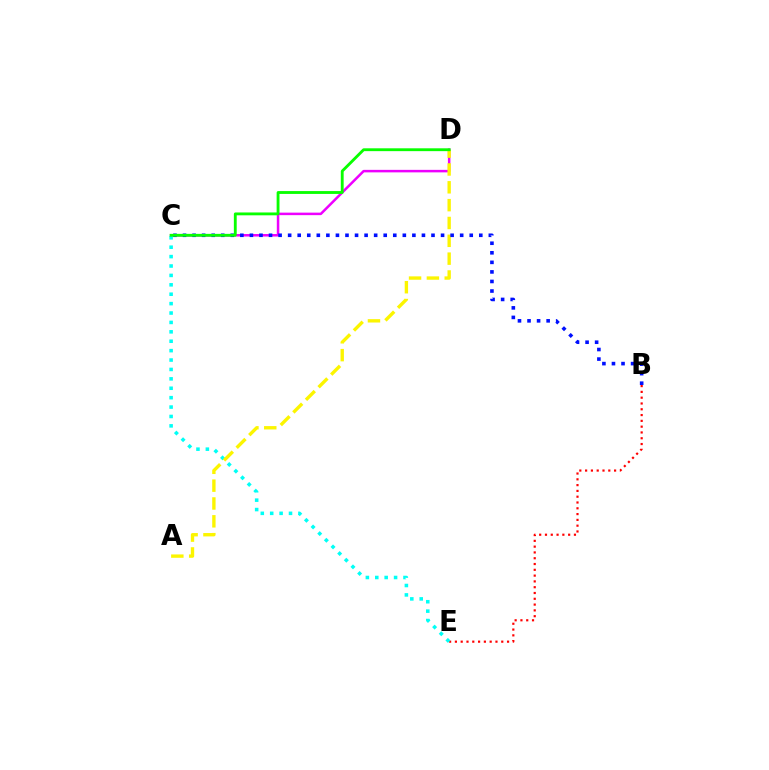{('B', 'E'): [{'color': '#ff0000', 'line_style': 'dotted', 'thickness': 1.57}], ('C', 'D'): [{'color': '#ee00ff', 'line_style': 'solid', 'thickness': 1.81}, {'color': '#08ff00', 'line_style': 'solid', 'thickness': 2.05}], ('C', 'E'): [{'color': '#00fff6', 'line_style': 'dotted', 'thickness': 2.56}], ('A', 'D'): [{'color': '#fcf500', 'line_style': 'dashed', 'thickness': 2.42}], ('B', 'C'): [{'color': '#0010ff', 'line_style': 'dotted', 'thickness': 2.6}]}